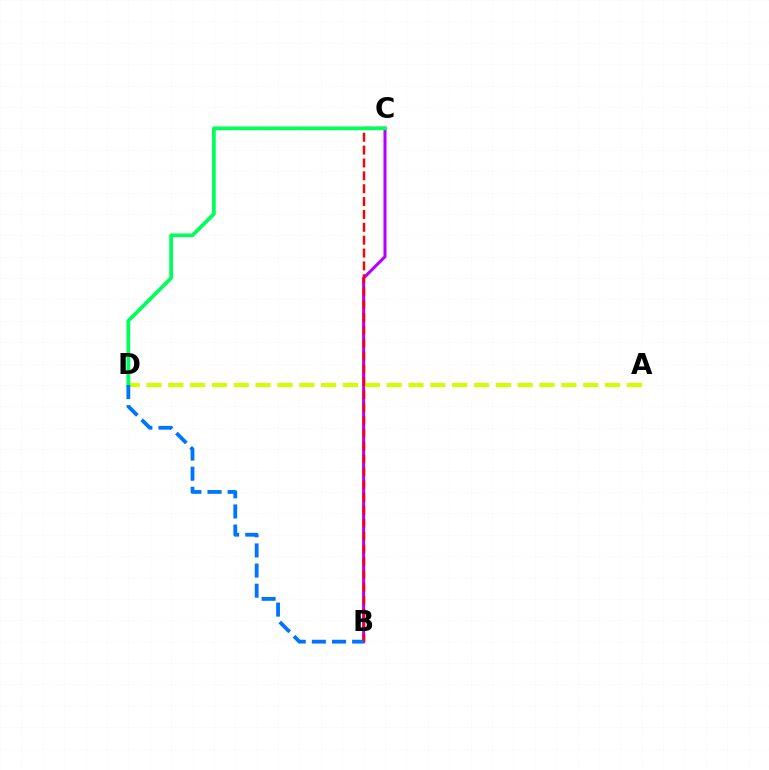{('B', 'C'): [{'color': '#b900ff', 'line_style': 'solid', 'thickness': 2.19}, {'color': '#ff0000', 'line_style': 'dashed', 'thickness': 1.75}], ('A', 'D'): [{'color': '#d1ff00', 'line_style': 'dashed', 'thickness': 2.97}], ('C', 'D'): [{'color': '#00ff5c', 'line_style': 'solid', 'thickness': 2.71}], ('B', 'D'): [{'color': '#0074ff', 'line_style': 'dashed', 'thickness': 2.73}]}